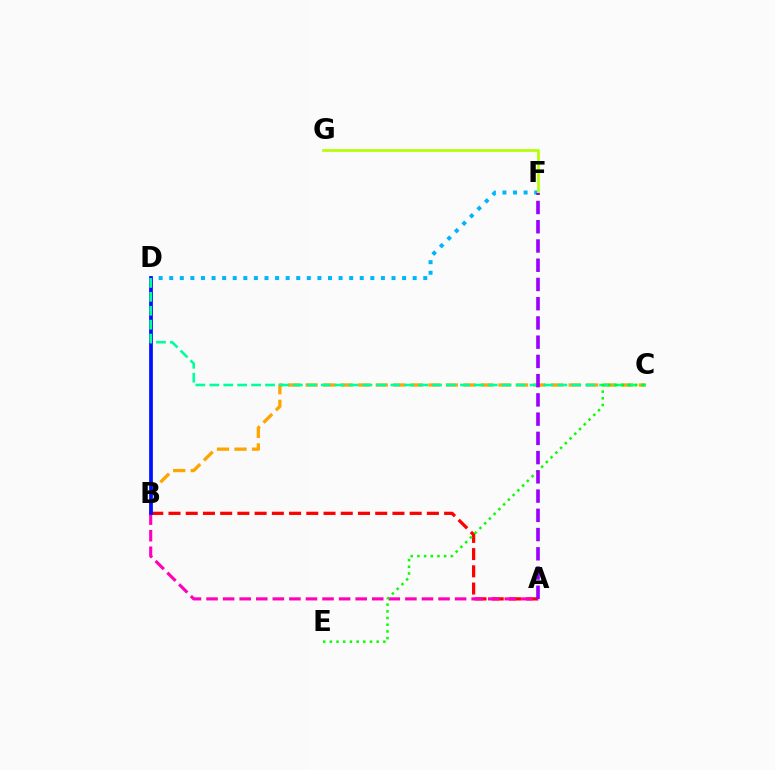{('A', 'B'): [{'color': '#ff0000', 'line_style': 'dashed', 'thickness': 2.34}, {'color': '#ff00bd', 'line_style': 'dashed', 'thickness': 2.25}], ('D', 'F'): [{'color': '#00b5ff', 'line_style': 'dotted', 'thickness': 2.88}], ('F', 'G'): [{'color': '#b3ff00', 'line_style': 'solid', 'thickness': 1.95}], ('B', 'C'): [{'color': '#ffa500', 'line_style': 'dashed', 'thickness': 2.38}], ('B', 'D'): [{'color': '#0010ff', 'line_style': 'solid', 'thickness': 2.68}], ('C', 'D'): [{'color': '#00ff9d', 'line_style': 'dashed', 'thickness': 1.89}], ('C', 'E'): [{'color': '#08ff00', 'line_style': 'dotted', 'thickness': 1.82}], ('A', 'F'): [{'color': '#9b00ff', 'line_style': 'dashed', 'thickness': 2.61}]}